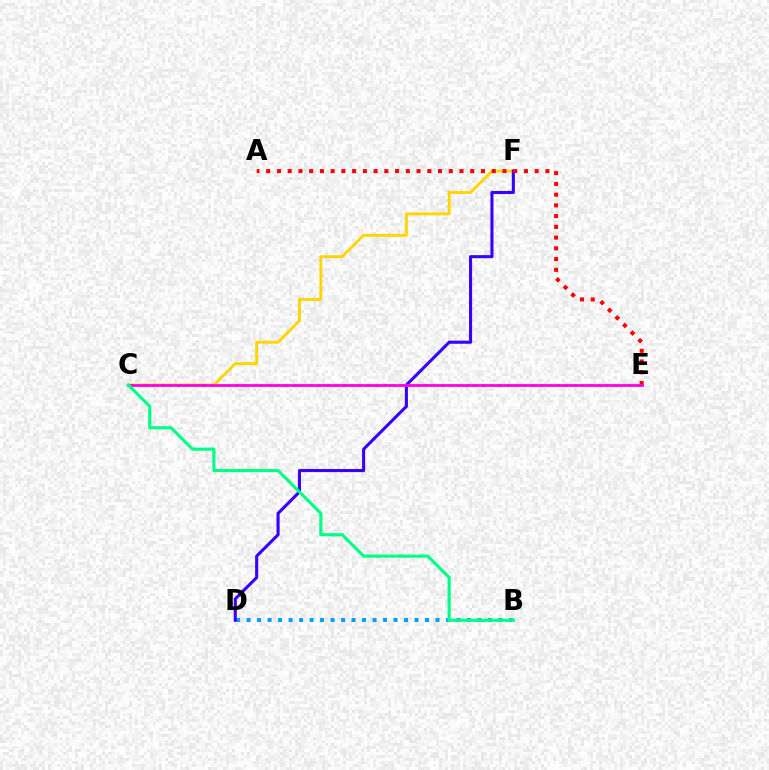{('B', 'D'): [{'color': '#009eff', 'line_style': 'dotted', 'thickness': 2.85}], ('C', 'F'): [{'color': '#ffd500', 'line_style': 'solid', 'thickness': 2.07}], ('C', 'E'): [{'color': '#4fff00', 'line_style': 'dotted', 'thickness': 2.24}, {'color': '#ff00ed', 'line_style': 'solid', 'thickness': 2.0}], ('D', 'F'): [{'color': '#3700ff', 'line_style': 'solid', 'thickness': 2.21}], ('A', 'E'): [{'color': '#ff0000', 'line_style': 'dotted', 'thickness': 2.92}], ('B', 'C'): [{'color': '#00ff86', 'line_style': 'solid', 'thickness': 2.26}]}